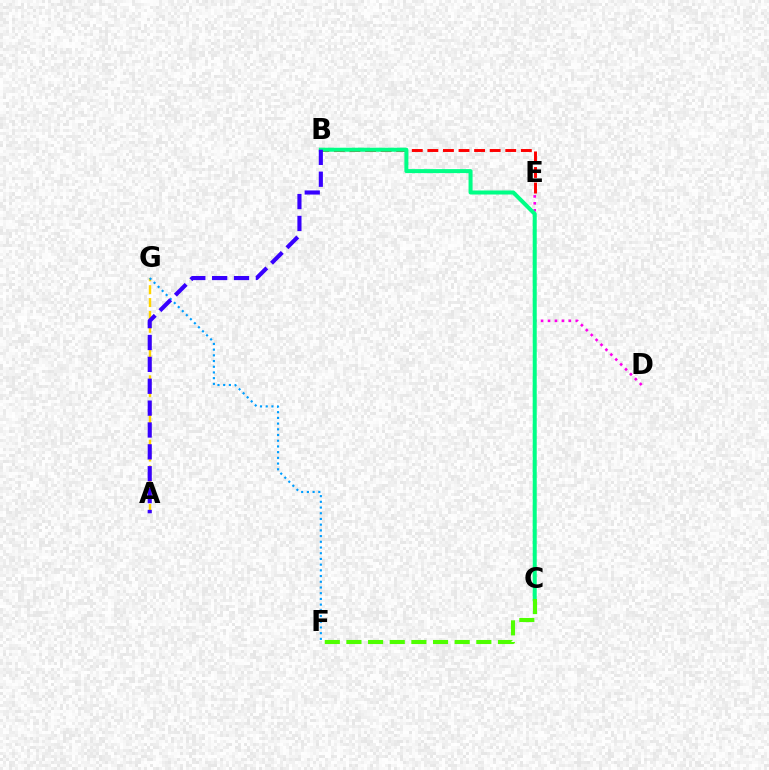{('B', 'E'): [{'color': '#ff0000', 'line_style': 'dashed', 'thickness': 2.12}], ('D', 'E'): [{'color': '#ff00ed', 'line_style': 'dotted', 'thickness': 1.88}], ('A', 'G'): [{'color': '#ffd500', 'line_style': 'dashed', 'thickness': 1.75}], ('B', 'C'): [{'color': '#00ff86', 'line_style': 'solid', 'thickness': 2.89}], ('C', 'F'): [{'color': '#4fff00', 'line_style': 'dashed', 'thickness': 2.94}], ('F', 'G'): [{'color': '#009eff', 'line_style': 'dotted', 'thickness': 1.55}], ('A', 'B'): [{'color': '#3700ff', 'line_style': 'dashed', 'thickness': 2.97}]}